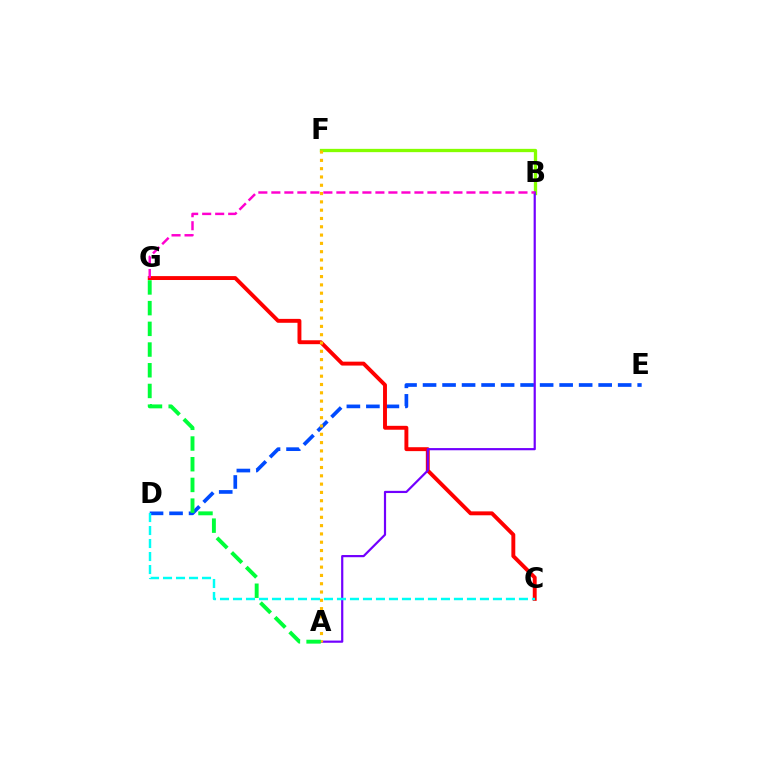{('B', 'F'): [{'color': '#84ff00', 'line_style': 'solid', 'thickness': 2.38}], ('D', 'E'): [{'color': '#004bff', 'line_style': 'dashed', 'thickness': 2.65}], ('C', 'G'): [{'color': '#ff0000', 'line_style': 'solid', 'thickness': 2.81}], ('A', 'B'): [{'color': '#7200ff', 'line_style': 'solid', 'thickness': 1.58}], ('A', 'F'): [{'color': '#ffbd00', 'line_style': 'dotted', 'thickness': 2.26}], ('C', 'D'): [{'color': '#00fff6', 'line_style': 'dashed', 'thickness': 1.77}], ('B', 'G'): [{'color': '#ff00cf', 'line_style': 'dashed', 'thickness': 1.77}], ('A', 'G'): [{'color': '#00ff39', 'line_style': 'dashed', 'thickness': 2.81}]}